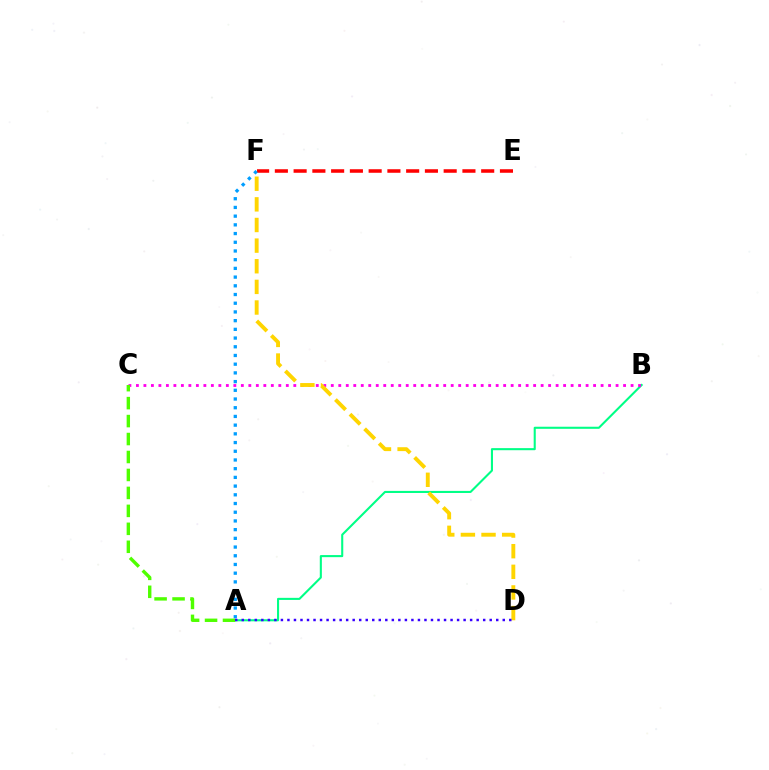{('A', 'B'): [{'color': '#00ff86', 'line_style': 'solid', 'thickness': 1.5}], ('E', 'F'): [{'color': '#ff0000', 'line_style': 'dashed', 'thickness': 2.55}], ('B', 'C'): [{'color': '#ff00ed', 'line_style': 'dotted', 'thickness': 2.04}], ('A', 'F'): [{'color': '#009eff', 'line_style': 'dotted', 'thickness': 2.37}], ('D', 'F'): [{'color': '#ffd500', 'line_style': 'dashed', 'thickness': 2.8}], ('A', 'C'): [{'color': '#4fff00', 'line_style': 'dashed', 'thickness': 2.44}], ('A', 'D'): [{'color': '#3700ff', 'line_style': 'dotted', 'thickness': 1.77}]}